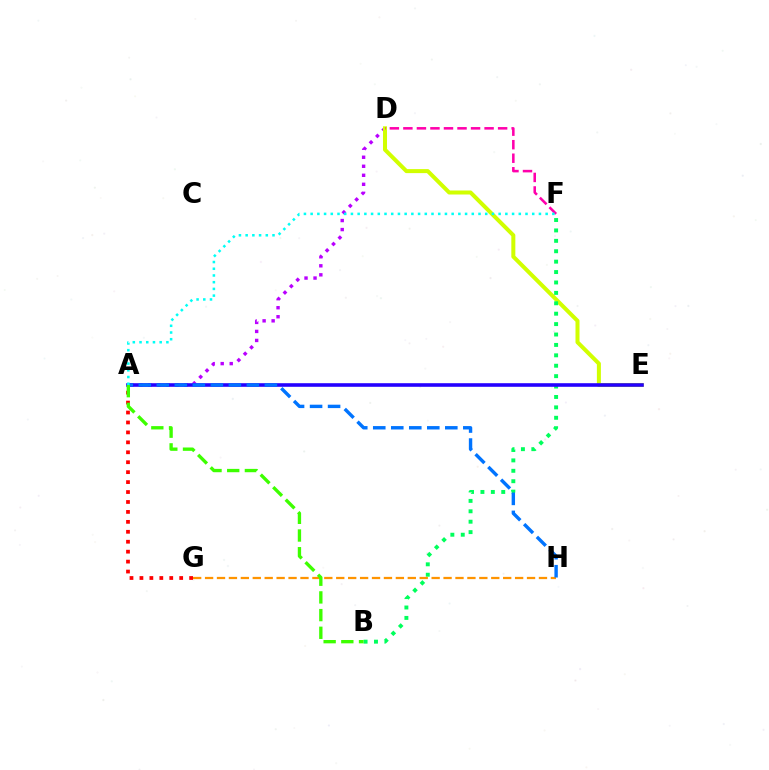{('A', 'D'): [{'color': '#b900ff', 'line_style': 'dotted', 'thickness': 2.45}], ('D', 'E'): [{'color': '#d1ff00', 'line_style': 'solid', 'thickness': 2.89}], ('B', 'F'): [{'color': '#00ff5c', 'line_style': 'dotted', 'thickness': 2.83}], ('A', 'G'): [{'color': '#ff0000', 'line_style': 'dotted', 'thickness': 2.7}], ('G', 'H'): [{'color': '#ff9400', 'line_style': 'dashed', 'thickness': 1.62}], ('A', 'E'): [{'color': '#2500ff', 'line_style': 'solid', 'thickness': 2.59}], ('A', 'H'): [{'color': '#0074ff', 'line_style': 'dashed', 'thickness': 2.45}], ('A', 'B'): [{'color': '#3dff00', 'line_style': 'dashed', 'thickness': 2.4}], ('D', 'F'): [{'color': '#ff00ac', 'line_style': 'dashed', 'thickness': 1.84}], ('A', 'F'): [{'color': '#00fff6', 'line_style': 'dotted', 'thickness': 1.82}]}